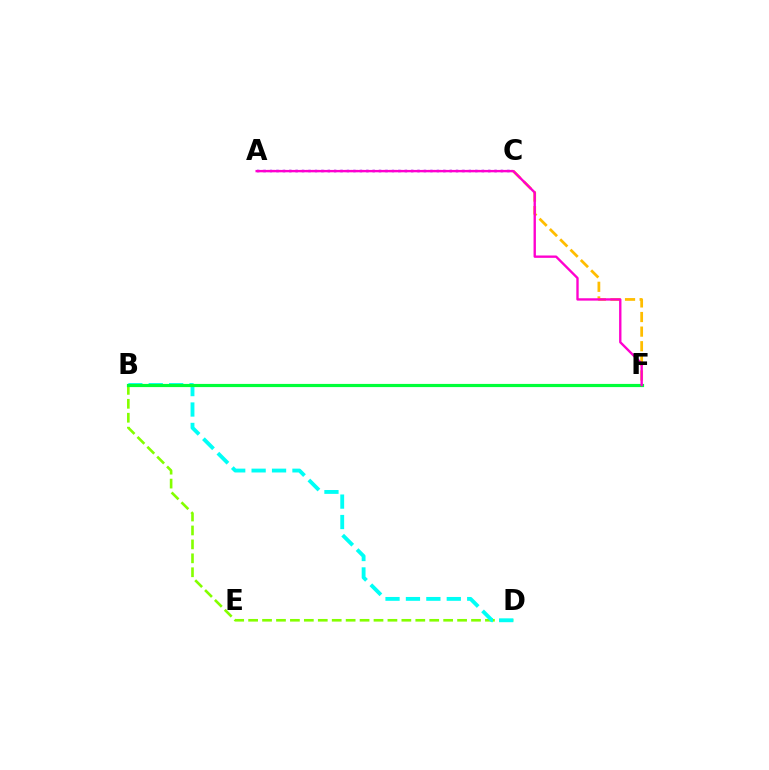{('A', 'C'): [{'color': '#ff0000', 'line_style': 'dotted', 'thickness': 1.5}, {'color': '#7200ff', 'line_style': 'dotted', 'thickness': 1.74}], ('B', 'D'): [{'color': '#84ff00', 'line_style': 'dashed', 'thickness': 1.89}, {'color': '#00fff6', 'line_style': 'dashed', 'thickness': 2.77}], ('B', 'F'): [{'color': '#004bff', 'line_style': 'solid', 'thickness': 2.04}, {'color': '#00ff39', 'line_style': 'solid', 'thickness': 2.29}], ('C', 'F'): [{'color': '#ffbd00', 'line_style': 'dashed', 'thickness': 1.98}], ('A', 'F'): [{'color': '#ff00cf', 'line_style': 'solid', 'thickness': 1.7}]}